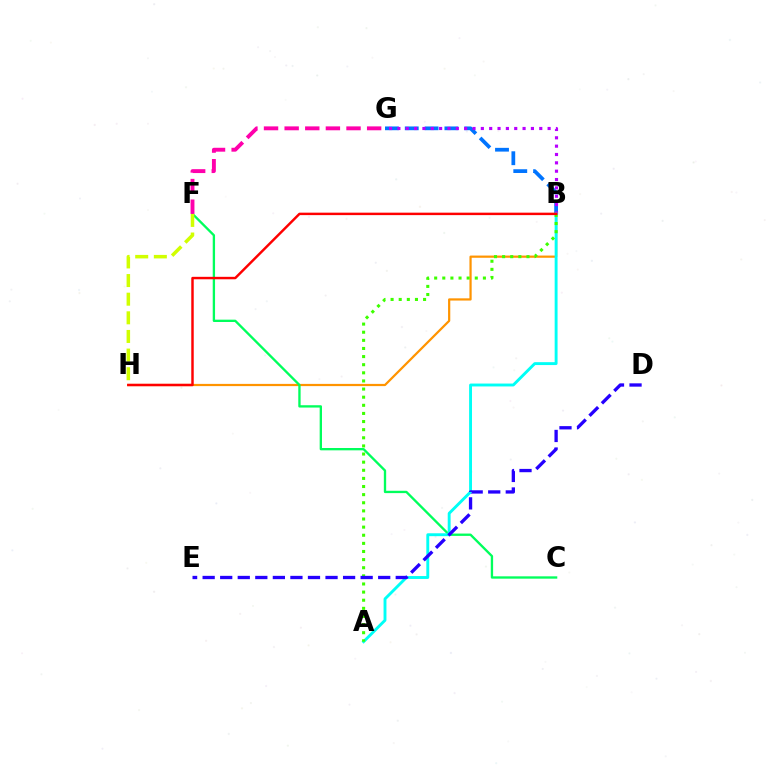{('B', 'H'): [{'color': '#ff9400', 'line_style': 'solid', 'thickness': 1.6}, {'color': '#ff0000', 'line_style': 'solid', 'thickness': 1.77}], ('B', 'G'): [{'color': '#0074ff', 'line_style': 'dashed', 'thickness': 2.69}, {'color': '#b900ff', 'line_style': 'dotted', 'thickness': 2.27}], ('C', 'F'): [{'color': '#00ff5c', 'line_style': 'solid', 'thickness': 1.68}], ('A', 'B'): [{'color': '#00fff6', 'line_style': 'solid', 'thickness': 2.08}, {'color': '#3dff00', 'line_style': 'dotted', 'thickness': 2.21}], ('D', 'E'): [{'color': '#2500ff', 'line_style': 'dashed', 'thickness': 2.38}], ('F', 'H'): [{'color': '#d1ff00', 'line_style': 'dashed', 'thickness': 2.53}], ('F', 'G'): [{'color': '#ff00ac', 'line_style': 'dashed', 'thickness': 2.8}]}